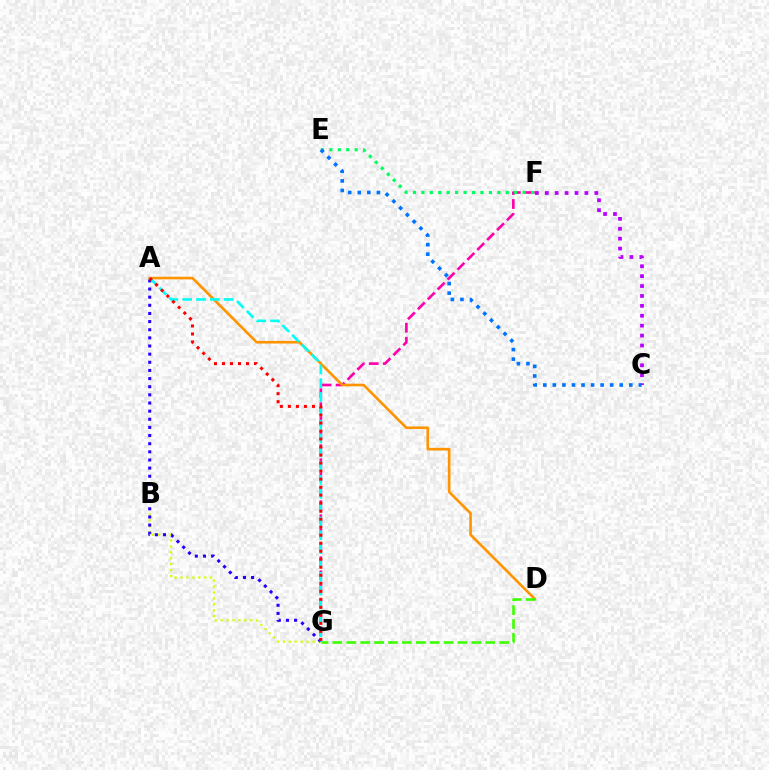{('F', 'G'): [{'color': '#ff00ac', 'line_style': 'dashed', 'thickness': 1.9}], ('B', 'G'): [{'color': '#d1ff00', 'line_style': 'dotted', 'thickness': 1.61}], ('A', 'G'): [{'color': '#2500ff', 'line_style': 'dotted', 'thickness': 2.21}, {'color': '#00fff6', 'line_style': 'dashed', 'thickness': 1.88}, {'color': '#ff0000', 'line_style': 'dotted', 'thickness': 2.18}], ('E', 'F'): [{'color': '#00ff5c', 'line_style': 'dotted', 'thickness': 2.29}], ('A', 'D'): [{'color': '#ff9400', 'line_style': 'solid', 'thickness': 1.89}], ('D', 'G'): [{'color': '#3dff00', 'line_style': 'dashed', 'thickness': 1.89}], ('C', 'F'): [{'color': '#b900ff', 'line_style': 'dotted', 'thickness': 2.69}], ('C', 'E'): [{'color': '#0074ff', 'line_style': 'dotted', 'thickness': 2.6}]}